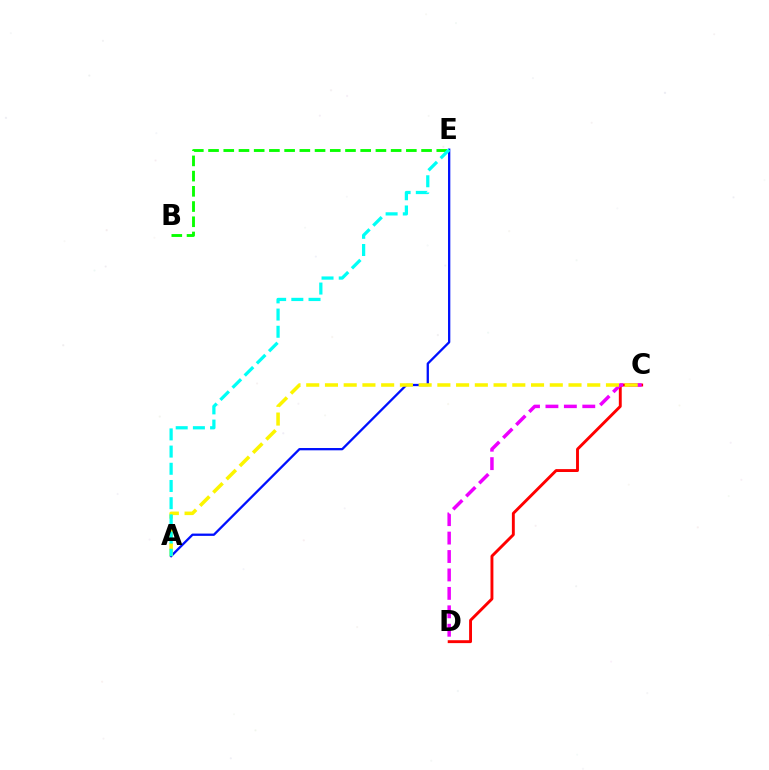{('C', 'D'): [{'color': '#ff0000', 'line_style': 'solid', 'thickness': 2.09}, {'color': '#ee00ff', 'line_style': 'dashed', 'thickness': 2.5}], ('A', 'E'): [{'color': '#0010ff', 'line_style': 'solid', 'thickness': 1.65}, {'color': '#00fff6', 'line_style': 'dashed', 'thickness': 2.34}], ('A', 'C'): [{'color': '#fcf500', 'line_style': 'dashed', 'thickness': 2.55}], ('B', 'E'): [{'color': '#08ff00', 'line_style': 'dashed', 'thickness': 2.07}]}